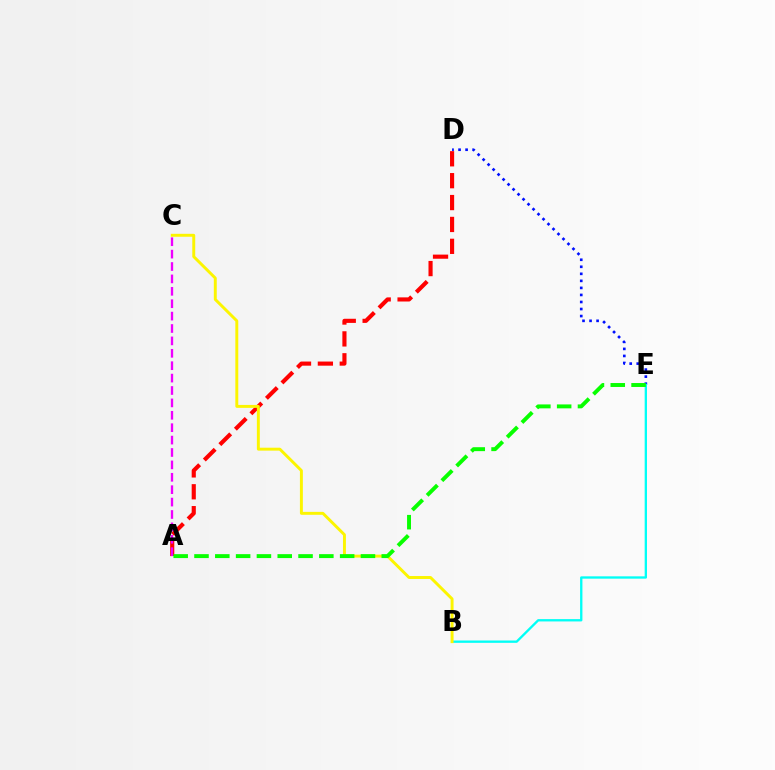{('D', 'E'): [{'color': '#0010ff', 'line_style': 'dotted', 'thickness': 1.91}], ('A', 'D'): [{'color': '#ff0000', 'line_style': 'dashed', 'thickness': 2.97}], ('B', 'E'): [{'color': '#00fff6', 'line_style': 'solid', 'thickness': 1.68}], ('B', 'C'): [{'color': '#fcf500', 'line_style': 'solid', 'thickness': 2.11}], ('A', 'C'): [{'color': '#ee00ff', 'line_style': 'dashed', 'thickness': 1.68}], ('A', 'E'): [{'color': '#08ff00', 'line_style': 'dashed', 'thickness': 2.83}]}